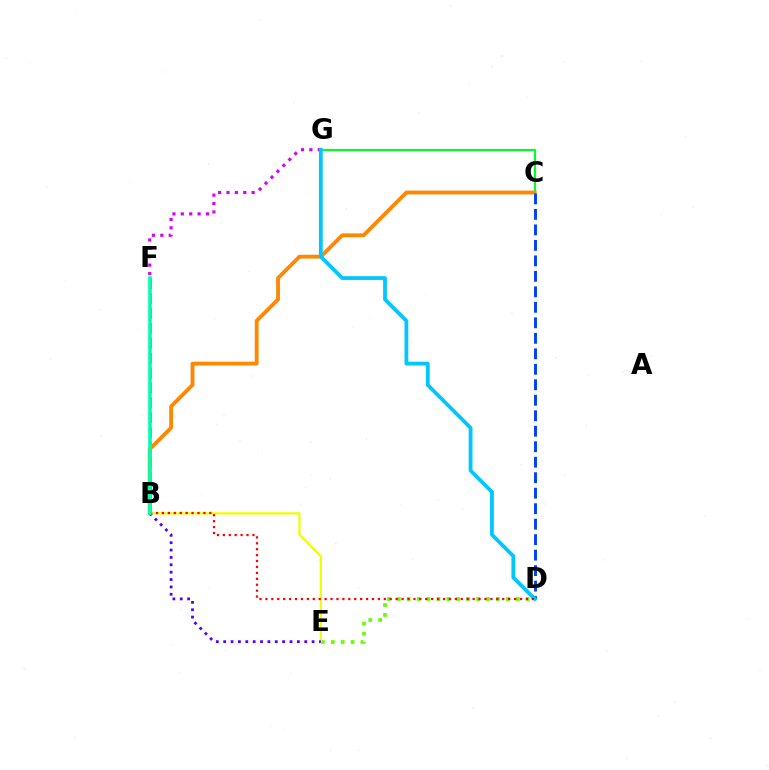{('B', 'F'): [{'color': '#ff00a0', 'line_style': 'dashed', 'thickness': 2.02}, {'color': '#00ffaf', 'line_style': 'solid', 'thickness': 2.6}], ('D', 'E'): [{'color': '#66ff00', 'line_style': 'dotted', 'thickness': 2.69}], ('C', 'G'): [{'color': '#00ff27', 'line_style': 'solid', 'thickness': 1.53}], ('B', 'C'): [{'color': '#ff8800', 'line_style': 'solid', 'thickness': 2.76}], ('F', 'G'): [{'color': '#d600ff', 'line_style': 'dotted', 'thickness': 2.28}], ('C', 'D'): [{'color': '#003fff', 'line_style': 'dashed', 'thickness': 2.1}], ('B', 'E'): [{'color': '#eeff00', 'line_style': 'solid', 'thickness': 1.61}, {'color': '#4f00ff', 'line_style': 'dotted', 'thickness': 2.0}], ('D', 'G'): [{'color': '#00c7ff', 'line_style': 'solid', 'thickness': 2.73}], ('B', 'D'): [{'color': '#ff0000', 'line_style': 'dotted', 'thickness': 1.61}]}